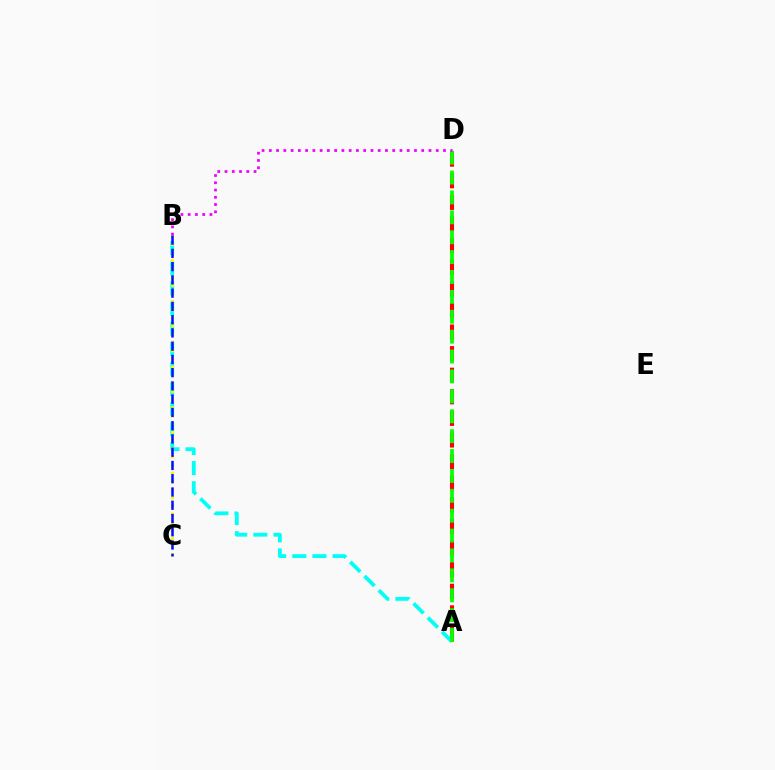{('A', 'D'): [{'color': '#ff0000', 'line_style': 'dashed', 'thickness': 2.93}, {'color': '#08ff00', 'line_style': 'dashed', 'thickness': 2.7}], ('A', 'B'): [{'color': '#00fff6', 'line_style': 'dashed', 'thickness': 2.73}], ('B', 'C'): [{'color': '#fcf500', 'line_style': 'dotted', 'thickness': 2.22}, {'color': '#0010ff', 'line_style': 'dashed', 'thickness': 1.8}], ('B', 'D'): [{'color': '#ee00ff', 'line_style': 'dotted', 'thickness': 1.97}]}